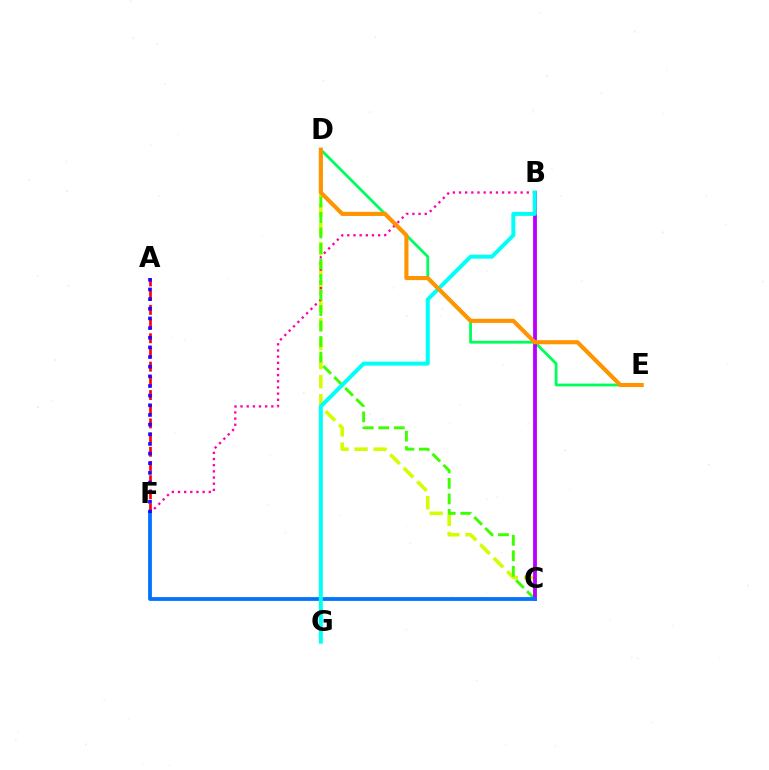{('C', 'D'): [{'color': '#d1ff00', 'line_style': 'dashed', 'thickness': 2.59}, {'color': '#3dff00', 'line_style': 'dashed', 'thickness': 2.11}], ('D', 'E'): [{'color': '#00ff5c', 'line_style': 'solid', 'thickness': 2.03}, {'color': '#ff9400', 'line_style': 'solid', 'thickness': 2.97}], ('A', 'F'): [{'color': '#ff0000', 'line_style': 'dashed', 'thickness': 1.93}, {'color': '#2500ff', 'line_style': 'dotted', 'thickness': 2.62}], ('B', 'F'): [{'color': '#ff00ac', 'line_style': 'dotted', 'thickness': 1.67}], ('B', 'C'): [{'color': '#b900ff', 'line_style': 'solid', 'thickness': 2.74}], ('C', 'F'): [{'color': '#0074ff', 'line_style': 'solid', 'thickness': 2.73}], ('B', 'G'): [{'color': '#00fff6', 'line_style': 'solid', 'thickness': 2.87}]}